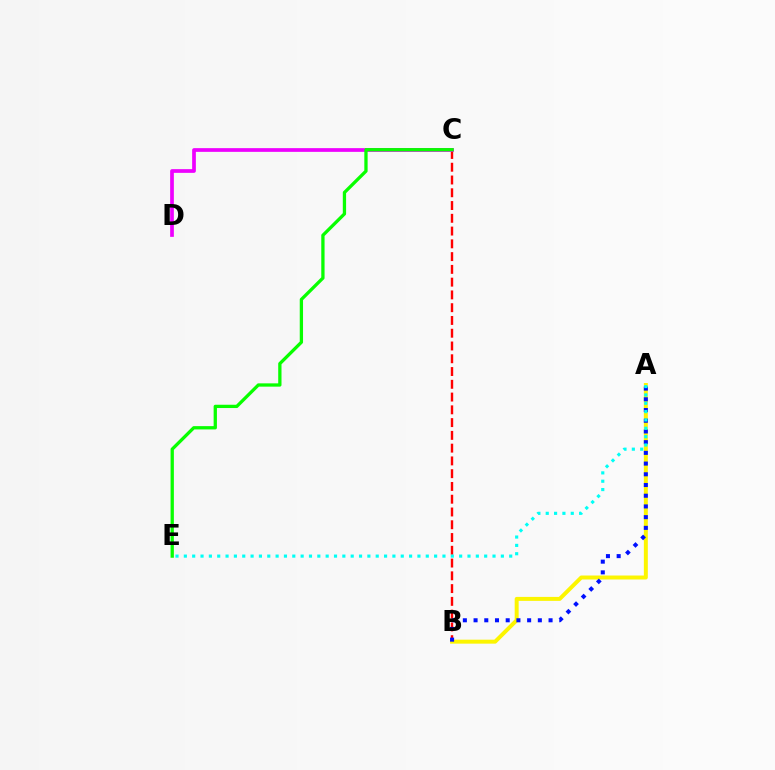{('B', 'C'): [{'color': '#ff0000', 'line_style': 'dashed', 'thickness': 1.73}], ('A', 'B'): [{'color': '#fcf500', 'line_style': 'solid', 'thickness': 2.85}, {'color': '#0010ff', 'line_style': 'dotted', 'thickness': 2.91}], ('C', 'D'): [{'color': '#ee00ff', 'line_style': 'solid', 'thickness': 2.67}], ('A', 'E'): [{'color': '#00fff6', 'line_style': 'dotted', 'thickness': 2.27}], ('C', 'E'): [{'color': '#08ff00', 'line_style': 'solid', 'thickness': 2.37}]}